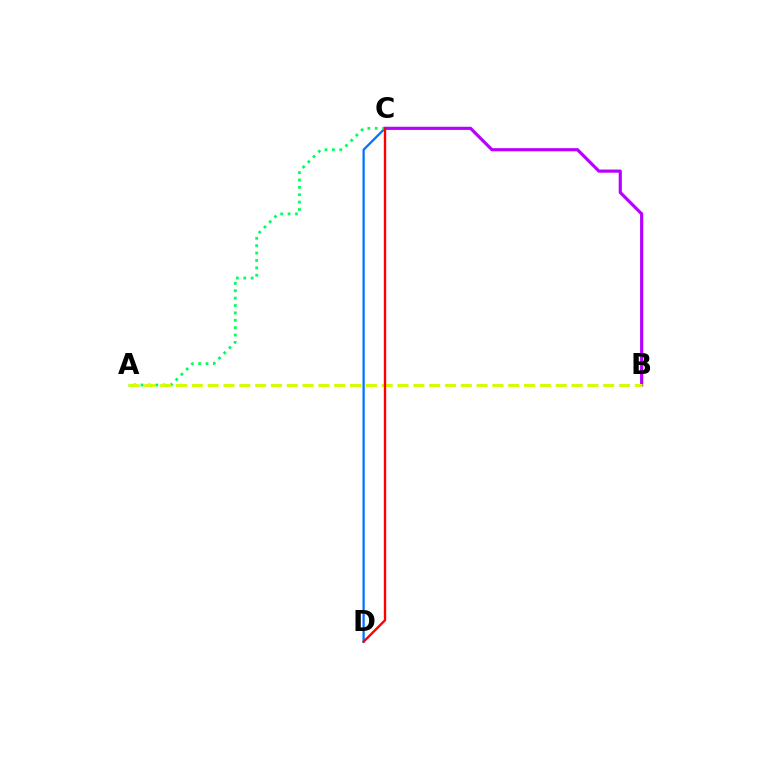{('B', 'C'): [{'color': '#b900ff', 'line_style': 'solid', 'thickness': 2.27}], ('C', 'D'): [{'color': '#0074ff', 'line_style': 'solid', 'thickness': 1.63}, {'color': '#ff0000', 'line_style': 'solid', 'thickness': 1.7}], ('A', 'C'): [{'color': '#00ff5c', 'line_style': 'dotted', 'thickness': 2.01}], ('A', 'B'): [{'color': '#d1ff00', 'line_style': 'dashed', 'thickness': 2.15}]}